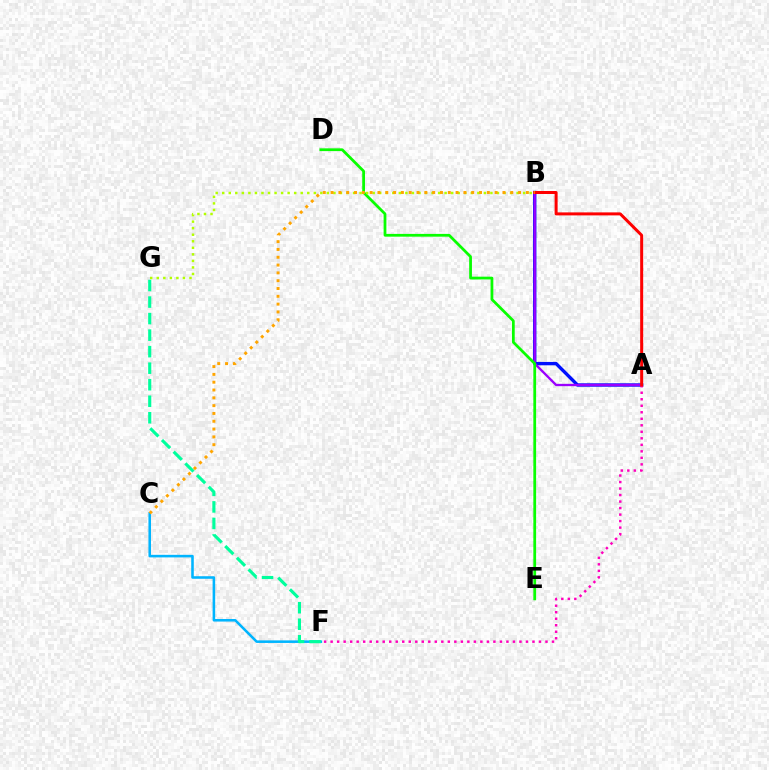{('A', 'B'): [{'color': '#0010ff', 'line_style': 'solid', 'thickness': 2.42}, {'color': '#9b00ff', 'line_style': 'solid', 'thickness': 1.68}, {'color': '#ff0000', 'line_style': 'solid', 'thickness': 2.16}], ('C', 'F'): [{'color': '#00b5ff', 'line_style': 'solid', 'thickness': 1.85}], ('A', 'F'): [{'color': '#ff00bd', 'line_style': 'dotted', 'thickness': 1.77}], ('D', 'E'): [{'color': '#08ff00', 'line_style': 'solid', 'thickness': 1.99}], ('B', 'G'): [{'color': '#b3ff00', 'line_style': 'dotted', 'thickness': 1.78}], ('B', 'C'): [{'color': '#ffa500', 'line_style': 'dotted', 'thickness': 2.12}], ('F', 'G'): [{'color': '#00ff9d', 'line_style': 'dashed', 'thickness': 2.25}]}